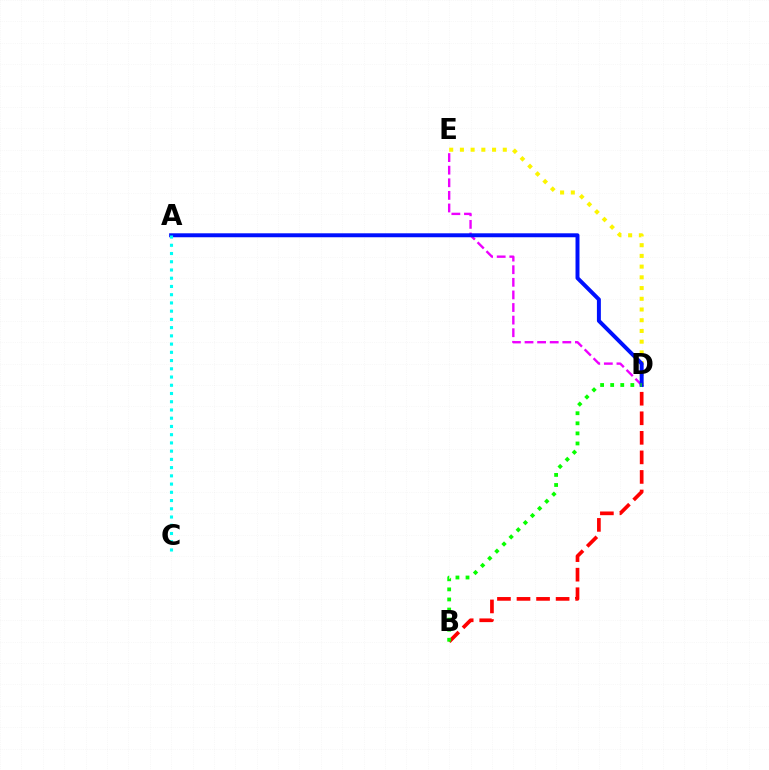{('D', 'E'): [{'color': '#fcf500', 'line_style': 'dotted', 'thickness': 2.91}, {'color': '#ee00ff', 'line_style': 'dashed', 'thickness': 1.71}], ('B', 'D'): [{'color': '#ff0000', 'line_style': 'dashed', 'thickness': 2.66}, {'color': '#08ff00', 'line_style': 'dotted', 'thickness': 2.74}], ('A', 'D'): [{'color': '#0010ff', 'line_style': 'solid', 'thickness': 2.85}], ('A', 'C'): [{'color': '#00fff6', 'line_style': 'dotted', 'thickness': 2.24}]}